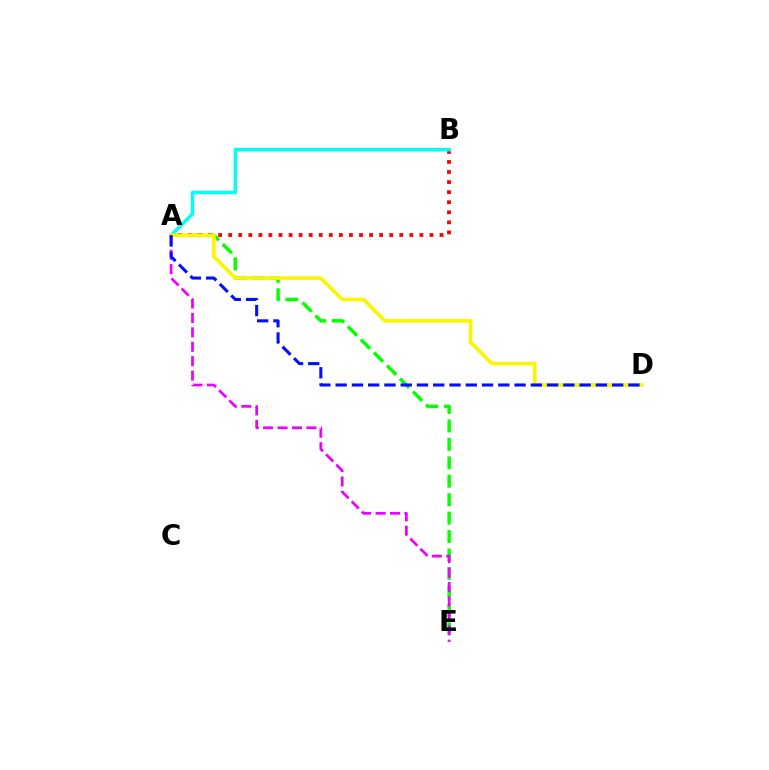{('A', 'E'): [{'color': '#08ff00', 'line_style': 'dashed', 'thickness': 2.5}, {'color': '#ee00ff', 'line_style': 'dashed', 'thickness': 1.96}], ('A', 'B'): [{'color': '#ff0000', 'line_style': 'dotted', 'thickness': 2.73}, {'color': '#00fff6', 'line_style': 'solid', 'thickness': 2.47}], ('A', 'D'): [{'color': '#fcf500', 'line_style': 'solid', 'thickness': 2.6}, {'color': '#0010ff', 'line_style': 'dashed', 'thickness': 2.21}]}